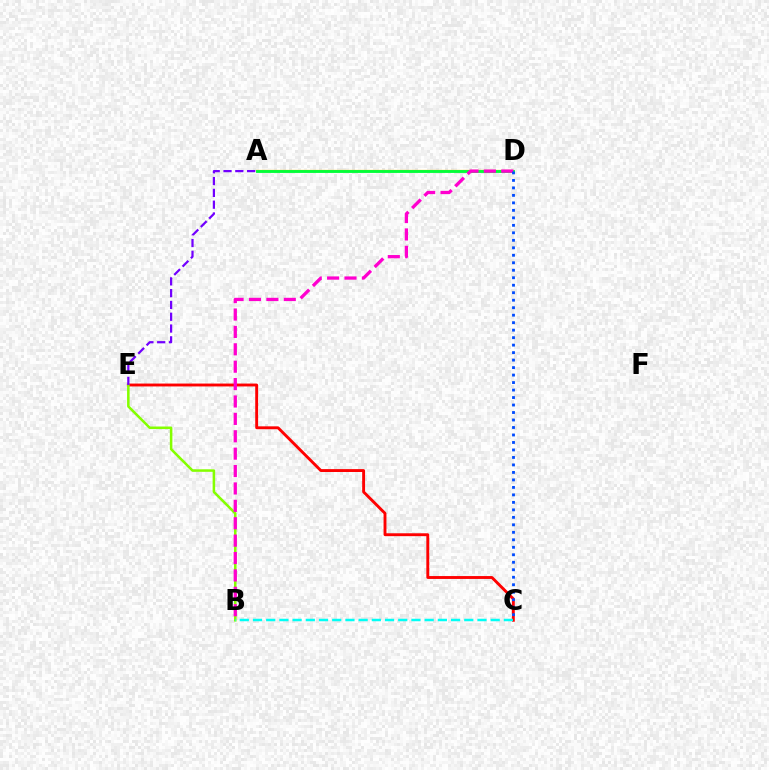{('A', 'D'): [{'color': '#ffbd00', 'line_style': 'solid', 'thickness': 1.62}, {'color': '#00ff39', 'line_style': 'solid', 'thickness': 2.05}], ('C', 'E'): [{'color': '#ff0000', 'line_style': 'solid', 'thickness': 2.08}], ('B', 'E'): [{'color': '#84ff00', 'line_style': 'solid', 'thickness': 1.82}], ('A', 'E'): [{'color': '#7200ff', 'line_style': 'dashed', 'thickness': 1.6}], ('B', 'D'): [{'color': '#ff00cf', 'line_style': 'dashed', 'thickness': 2.36}], ('C', 'D'): [{'color': '#004bff', 'line_style': 'dotted', 'thickness': 2.03}], ('B', 'C'): [{'color': '#00fff6', 'line_style': 'dashed', 'thickness': 1.79}]}